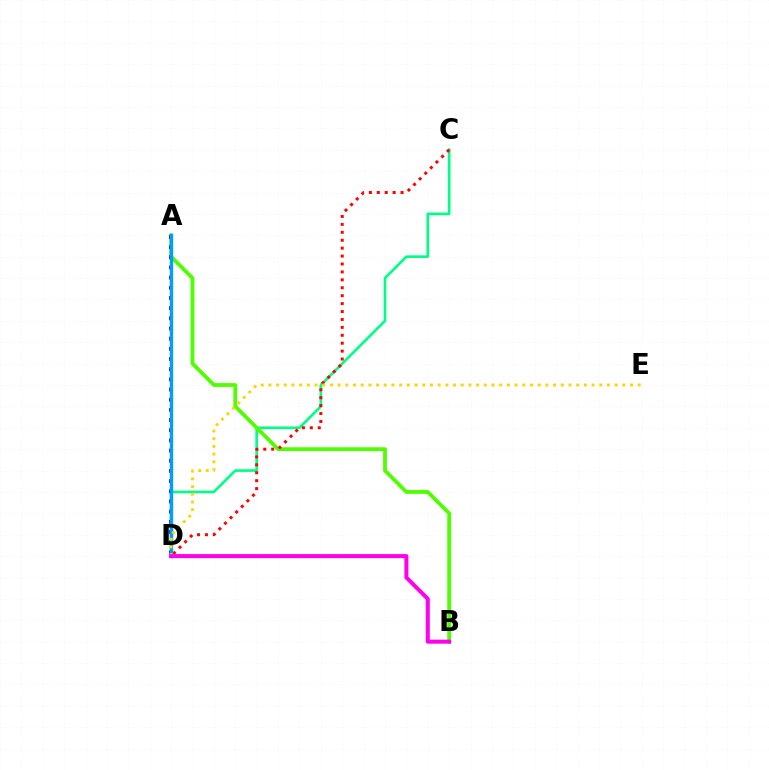{('C', 'D'): [{'color': '#00ff86', 'line_style': 'solid', 'thickness': 1.91}, {'color': '#ff0000', 'line_style': 'dotted', 'thickness': 2.15}], ('A', 'B'): [{'color': '#4fff00', 'line_style': 'solid', 'thickness': 2.73}], ('A', 'D'): [{'color': '#3700ff', 'line_style': 'dotted', 'thickness': 2.76}, {'color': '#009eff', 'line_style': 'solid', 'thickness': 2.43}], ('D', 'E'): [{'color': '#ffd500', 'line_style': 'dotted', 'thickness': 2.09}], ('B', 'D'): [{'color': '#ff00ed', 'line_style': 'solid', 'thickness': 2.89}]}